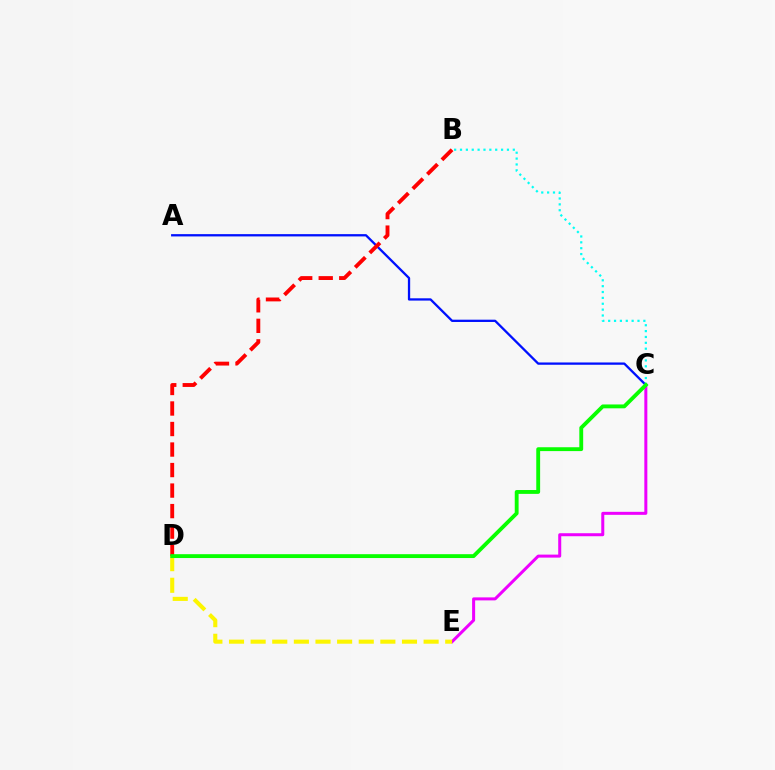{('C', 'E'): [{'color': '#ee00ff', 'line_style': 'solid', 'thickness': 2.17}], ('A', 'C'): [{'color': '#0010ff', 'line_style': 'solid', 'thickness': 1.65}], ('B', 'D'): [{'color': '#ff0000', 'line_style': 'dashed', 'thickness': 2.79}], ('D', 'E'): [{'color': '#fcf500', 'line_style': 'dashed', 'thickness': 2.94}], ('B', 'C'): [{'color': '#00fff6', 'line_style': 'dotted', 'thickness': 1.59}], ('C', 'D'): [{'color': '#08ff00', 'line_style': 'solid', 'thickness': 2.77}]}